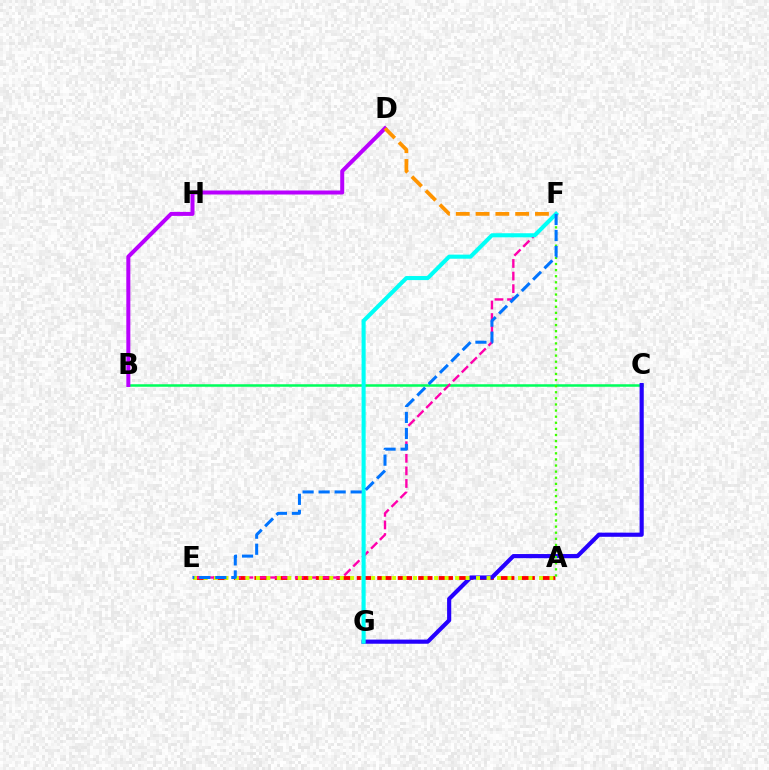{('B', 'C'): [{'color': '#00ff5c', 'line_style': 'solid', 'thickness': 1.81}], ('A', 'E'): [{'color': '#ff0000', 'line_style': 'dashed', 'thickness': 2.78}, {'color': '#d1ff00', 'line_style': 'dotted', 'thickness': 2.85}], ('C', 'G'): [{'color': '#2500ff', 'line_style': 'solid', 'thickness': 2.98}], ('E', 'F'): [{'color': '#ff00ac', 'line_style': 'dashed', 'thickness': 1.71}, {'color': '#0074ff', 'line_style': 'dashed', 'thickness': 2.18}], ('B', 'D'): [{'color': '#b900ff', 'line_style': 'solid', 'thickness': 2.88}], ('A', 'F'): [{'color': '#3dff00', 'line_style': 'dotted', 'thickness': 1.66}], ('D', 'F'): [{'color': '#ff9400', 'line_style': 'dashed', 'thickness': 2.69}], ('F', 'G'): [{'color': '#00fff6', 'line_style': 'solid', 'thickness': 2.93}]}